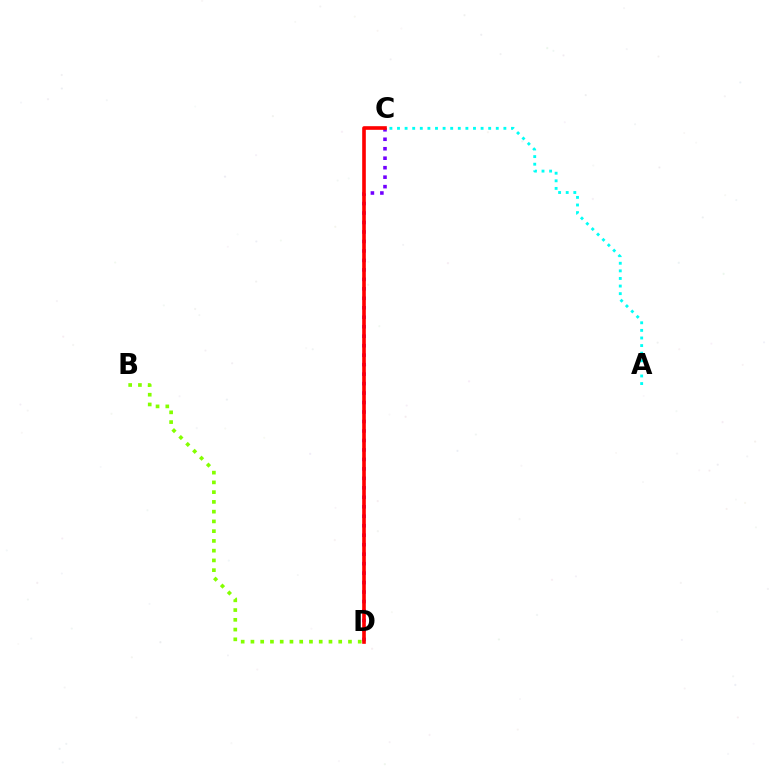{('A', 'C'): [{'color': '#00fff6', 'line_style': 'dotted', 'thickness': 2.06}], ('C', 'D'): [{'color': '#7200ff', 'line_style': 'dotted', 'thickness': 2.57}, {'color': '#ff0000', 'line_style': 'solid', 'thickness': 2.61}], ('B', 'D'): [{'color': '#84ff00', 'line_style': 'dotted', 'thickness': 2.65}]}